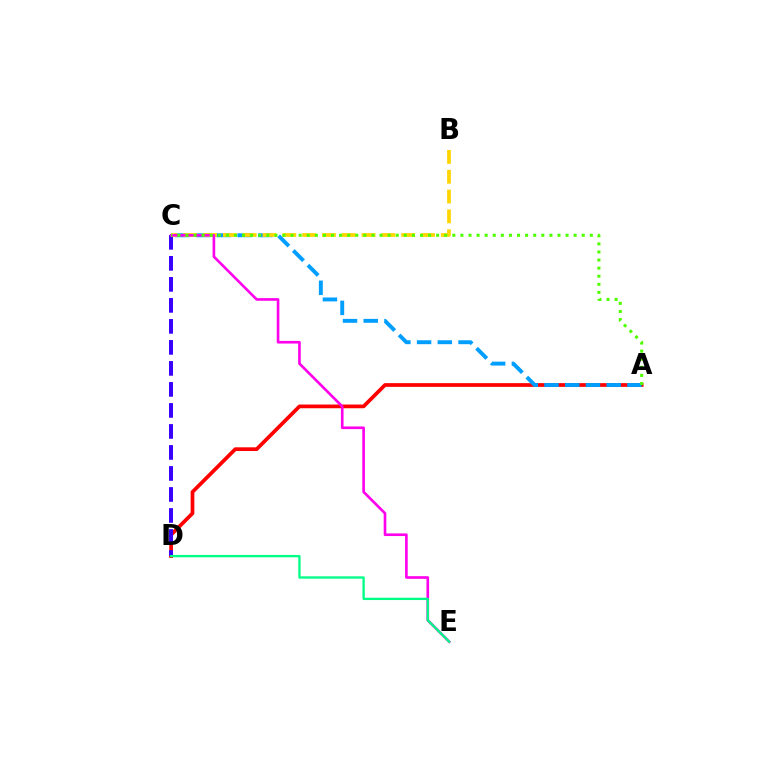{('A', 'D'): [{'color': '#ff0000', 'line_style': 'solid', 'thickness': 2.68}], ('C', 'D'): [{'color': '#3700ff', 'line_style': 'dashed', 'thickness': 2.85}], ('A', 'C'): [{'color': '#009eff', 'line_style': 'dashed', 'thickness': 2.82}, {'color': '#4fff00', 'line_style': 'dotted', 'thickness': 2.2}], ('B', 'C'): [{'color': '#ffd500', 'line_style': 'dashed', 'thickness': 2.69}], ('C', 'E'): [{'color': '#ff00ed', 'line_style': 'solid', 'thickness': 1.9}], ('D', 'E'): [{'color': '#00ff86', 'line_style': 'solid', 'thickness': 1.67}]}